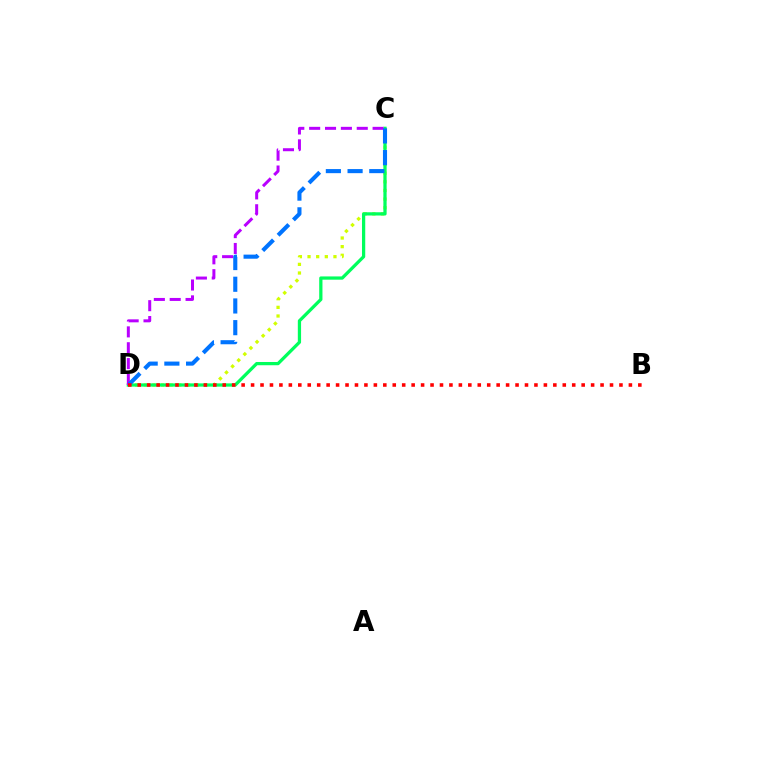{('C', 'D'): [{'color': '#d1ff00', 'line_style': 'dotted', 'thickness': 2.35}, {'color': '#00ff5c', 'line_style': 'solid', 'thickness': 2.34}, {'color': '#b900ff', 'line_style': 'dashed', 'thickness': 2.15}, {'color': '#0074ff', 'line_style': 'dashed', 'thickness': 2.95}], ('B', 'D'): [{'color': '#ff0000', 'line_style': 'dotted', 'thickness': 2.57}]}